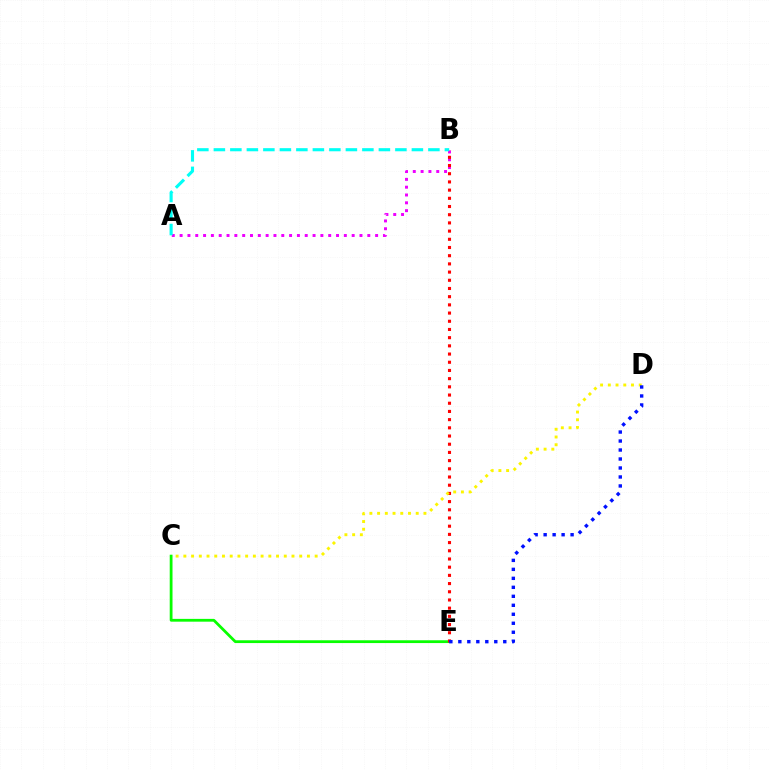{('C', 'E'): [{'color': '#08ff00', 'line_style': 'solid', 'thickness': 2.01}], ('A', 'B'): [{'color': '#ee00ff', 'line_style': 'dotted', 'thickness': 2.12}, {'color': '#00fff6', 'line_style': 'dashed', 'thickness': 2.24}], ('B', 'E'): [{'color': '#ff0000', 'line_style': 'dotted', 'thickness': 2.23}], ('C', 'D'): [{'color': '#fcf500', 'line_style': 'dotted', 'thickness': 2.1}], ('D', 'E'): [{'color': '#0010ff', 'line_style': 'dotted', 'thickness': 2.44}]}